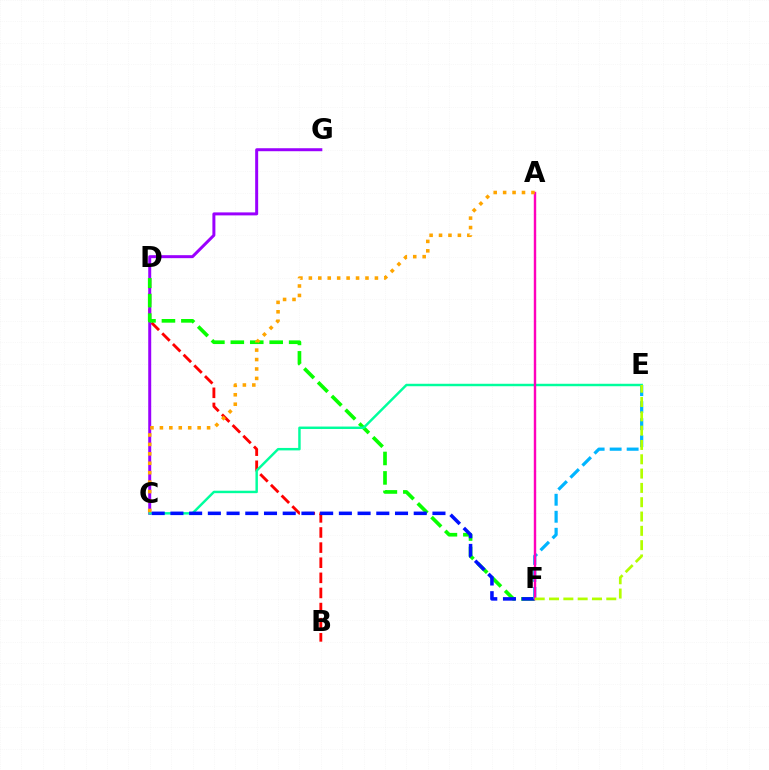{('B', 'D'): [{'color': '#ff0000', 'line_style': 'dashed', 'thickness': 2.05}], ('C', 'G'): [{'color': '#9b00ff', 'line_style': 'solid', 'thickness': 2.15}], ('D', 'F'): [{'color': '#08ff00', 'line_style': 'dashed', 'thickness': 2.64}], ('C', 'E'): [{'color': '#00ff9d', 'line_style': 'solid', 'thickness': 1.77}], ('C', 'F'): [{'color': '#0010ff', 'line_style': 'dashed', 'thickness': 2.54}], ('E', 'F'): [{'color': '#00b5ff', 'line_style': 'dashed', 'thickness': 2.31}, {'color': '#b3ff00', 'line_style': 'dashed', 'thickness': 1.94}], ('A', 'F'): [{'color': '#ff00bd', 'line_style': 'solid', 'thickness': 1.75}], ('A', 'C'): [{'color': '#ffa500', 'line_style': 'dotted', 'thickness': 2.56}]}